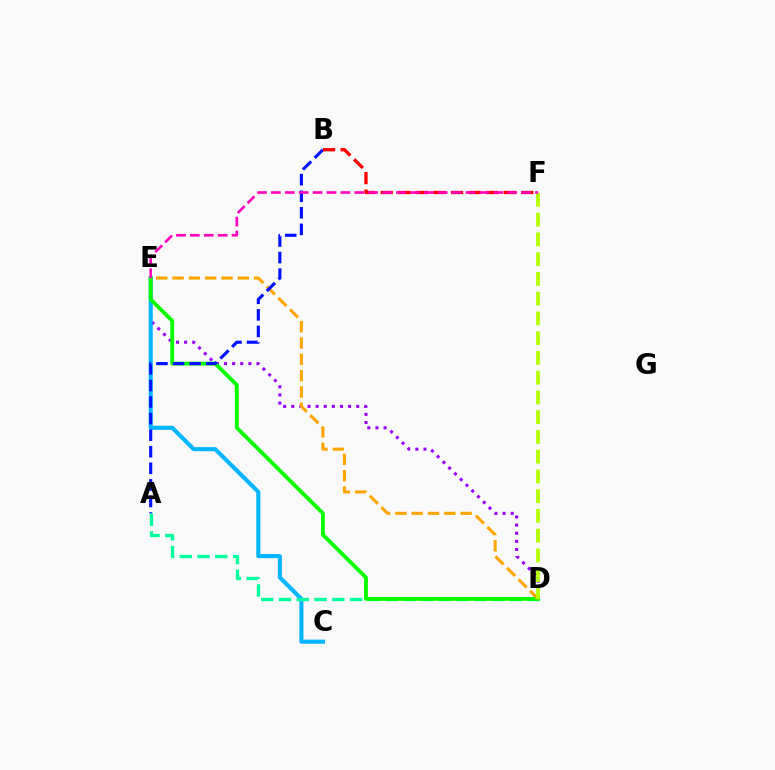{('D', 'E'): [{'color': '#9b00ff', 'line_style': 'dotted', 'thickness': 2.21}, {'color': '#08ff00', 'line_style': 'solid', 'thickness': 2.76}, {'color': '#ffa500', 'line_style': 'dashed', 'thickness': 2.22}], ('C', 'E'): [{'color': '#00b5ff', 'line_style': 'solid', 'thickness': 2.94}], ('A', 'D'): [{'color': '#00ff9d', 'line_style': 'dashed', 'thickness': 2.41}], ('A', 'B'): [{'color': '#0010ff', 'line_style': 'dashed', 'thickness': 2.25}], ('D', 'F'): [{'color': '#b3ff00', 'line_style': 'dashed', 'thickness': 2.68}], ('B', 'F'): [{'color': '#ff0000', 'line_style': 'dashed', 'thickness': 2.39}], ('E', 'F'): [{'color': '#ff00bd', 'line_style': 'dashed', 'thickness': 1.89}]}